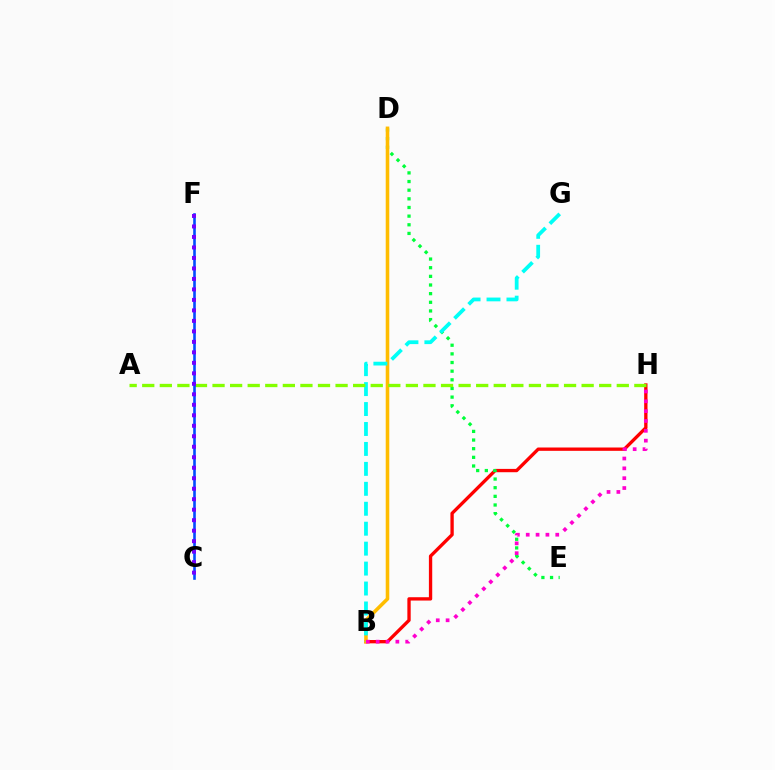{('B', 'H'): [{'color': '#ff0000', 'line_style': 'solid', 'thickness': 2.39}, {'color': '#ff00cf', 'line_style': 'dotted', 'thickness': 2.67}], ('D', 'E'): [{'color': '#00ff39', 'line_style': 'dotted', 'thickness': 2.35}], ('B', 'D'): [{'color': '#ffbd00', 'line_style': 'solid', 'thickness': 2.57}], ('B', 'G'): [{'color': '#00fff6', 'line_style': 'dashed', 'thickness': 2.71}], ('A', 'H'): [{'color': '#84ff00', 'line_style': 'dashed', 'thickness': 2.39}], ('C', 'F'): [{'color': '#004bff', 'line_style': 'solid', 'thickness': 1.87}, {'color': '#7200ff', 'line_style': 'dotted', 'thickness': 2.85}]}